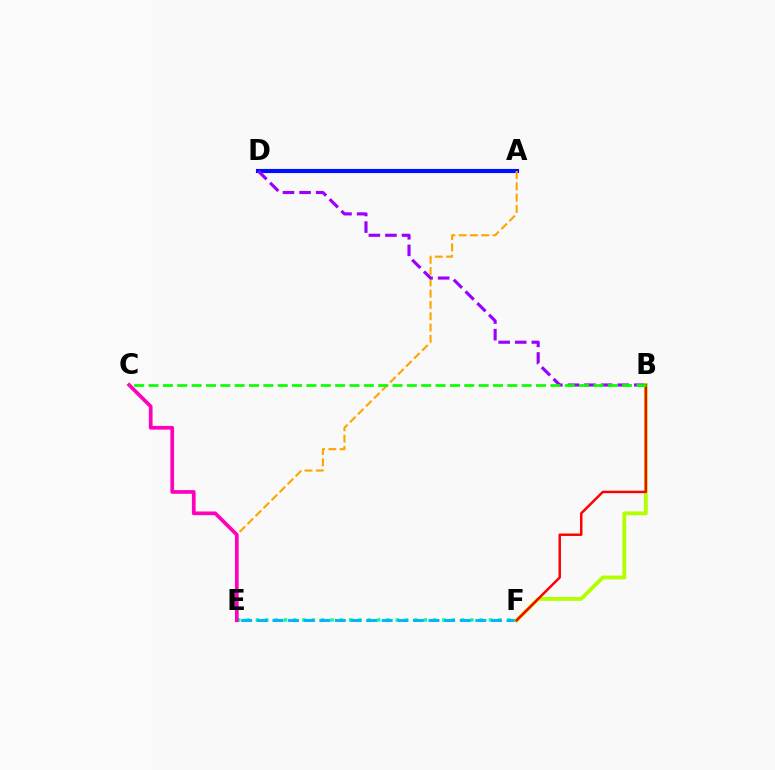{('A', 'D'): [{'color': '#0010ff', 'line_style': 'solid', 'thickness': 2.96}], ('E', 'F'): [{'color': '#00ff9d', 'line_style': 'dotted', 'thickness': 2.53}, {'color': '#00b5ff', 'line_style': 'dashed', 'thickness': 2.12}], ('A', 'E'): [{'color': '#ffa500', 'line_style': 'dashed', 'thickness': 1.54}], ('B', 'D'): [{'color': '#9b00ff', 'line_style': 'dashed', 'thickness': 2.25}], ('C', 'E'): [{'color': '#ff00bd', 'line_style': 'solid', 'thickness': 2.67}], ('B', 'F'): [{'color': '#b3ff00', 'line_style': 'solid', 'thickness': 2.76}, {'color': '#ff0000', 'line_style': 'solid', 'thickness': 1.78}], ('B', 'C'): [{'color': '#08ff00', 'line_style': 'dashed', 'thickness': 1.95}]}